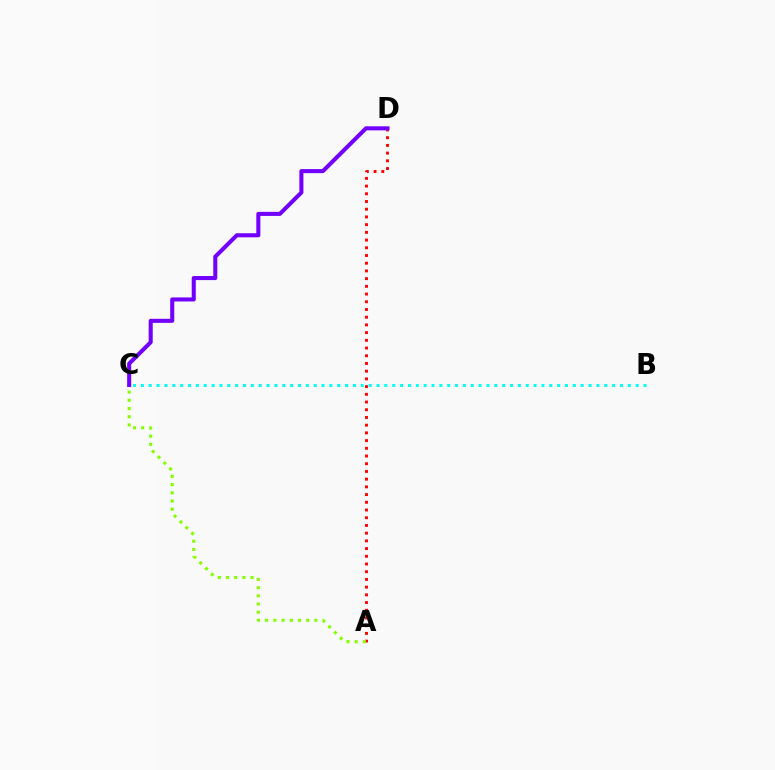{('B', 'C'): [{'color': '#00fff6', 'line_style': 'dotted', 'thickness': 2.13}], ('A', 'D'): [{'color': '#ff0000', 'line_style': 'dotted', 'thickness': 2.1}], ('A', 'C'): [{'color': '#84ff00', 'line_style': 'dotted', 'thickness': 2.23}], ('C', 'D'): [{'color': '#7200ff', 'line_style': 'solid', 'thickness': 2.92}]}